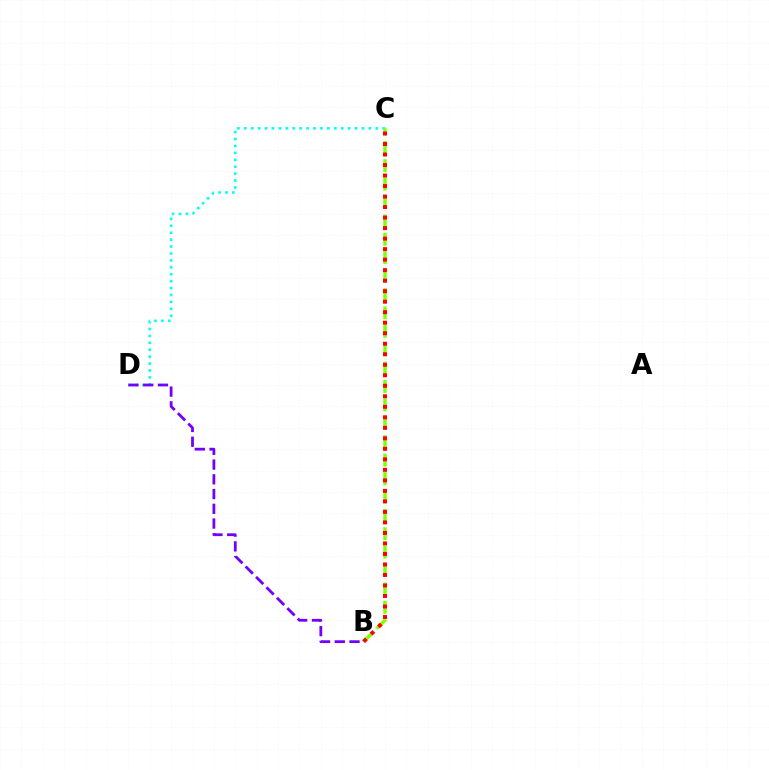{('C', 'D'): [{'color': '#00fff6', 'line_style': 'dotted', 'thickness': 1.88}], ('B', 'C'): [{'color': '#84ff00', 'line_style': 'dashed', 'thickness': 2.5}, {'color': '#ff0000', 'line_style': 'dotted', 'thickness': 2.86}], ('B', 'D'): [{'color': '#7200ff', 'line_style': 'dashed', 'thickness': 2.0}]}